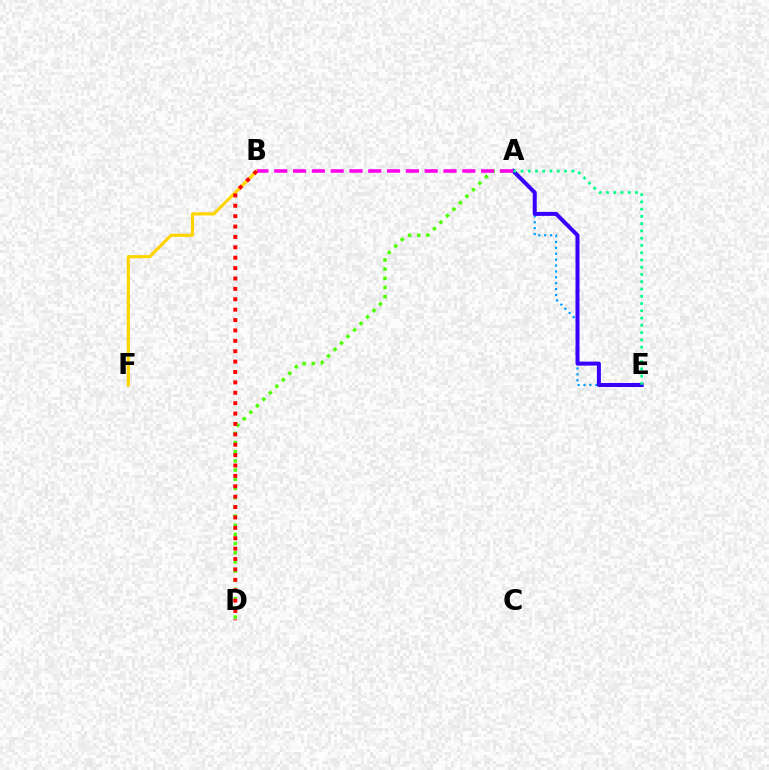{('A', 'D'): [{'color': '#4fff00', 'line_style': 'dotted', 'thickness': 2.5}], ('B', 'F'): [{'color': '#ffd500', 'line_style': 'solid', 'thickness': 2.25}], ('A', 'E'): [{'color': '#009eff', 'line_style': 'dotted', 'thickness': 1.6}, {'color': '#3700ff', 'line_style': 'solid', 'thickness': 2.88}, {'color': '#00ff86', 'line_style': 'dotted', 'thickness': 1.97}], ('A', 'B'): [{'color': '#ff00ed', 'line_style': 'dashed', 'thickness': 2.56}], ('B', 'D'): [{'color': '#ff0000', 'line_style': 'dotted', 'thickness': 2.82}]}